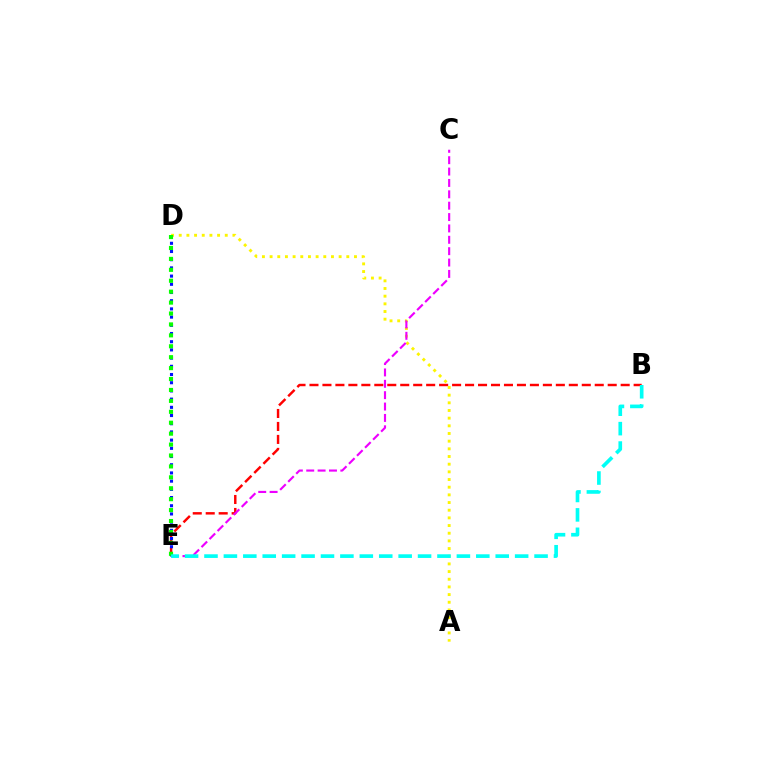{('B', 'E'): [{'color': '#ff0000', 'line_style': 'dashed', 'thickness': 1.76}, {'color': '#00fff6', 'line_style': 'dashed', 'thickness': 2.64}], ('A', 'D'): [{'color': '#fcf500', 'line_style': 'dotted', 'thickness': 2.08}], ('D', 'E'): [{'color': '#0010ff', 'line_style': 'dotted', 'thickness': 2.23}, {'color': '#08ff00', 'line_style': 'dotted', 'thickness': 2.97}], ('C', 'E'): [{'color': '#ee00ff', 'line_style': 'dashed', 'thickness': 1.54}]}